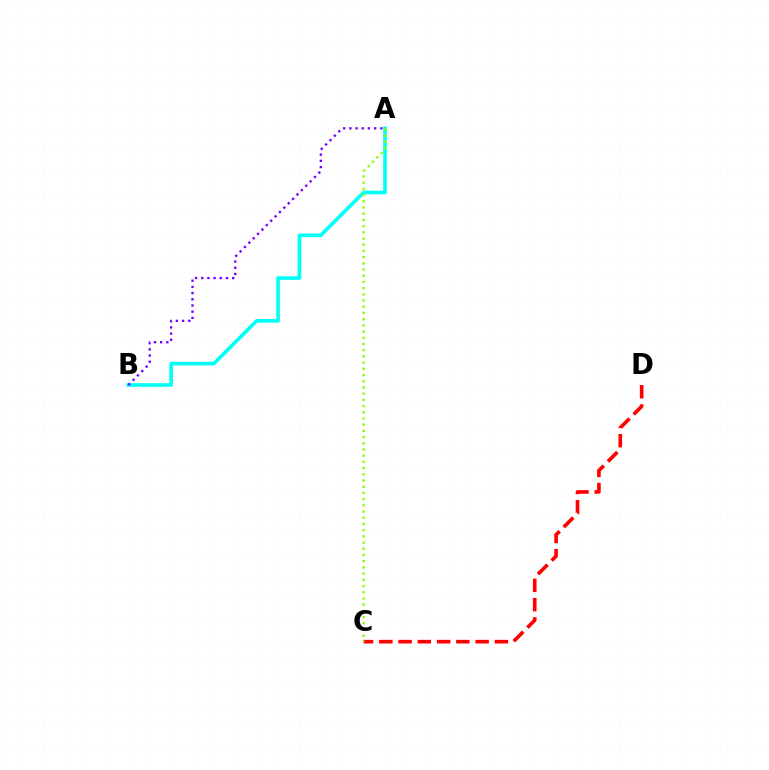{('C', 'D'): [{'color': '#ff0000', 'line_style': 'dashed', 'thickness': 2.62}], ('A', 'B'): [{'color': '#00fff6', 'line_style': 'solid', 'thickness': 2.62}, {'color': '#7200ff', 'line_style': 'dotted', 'thickness': 1.68}], ('A', 'C'): [{'color': '#84ff00', 'line_style': 'dotted', 'thickness': 1.69}]}